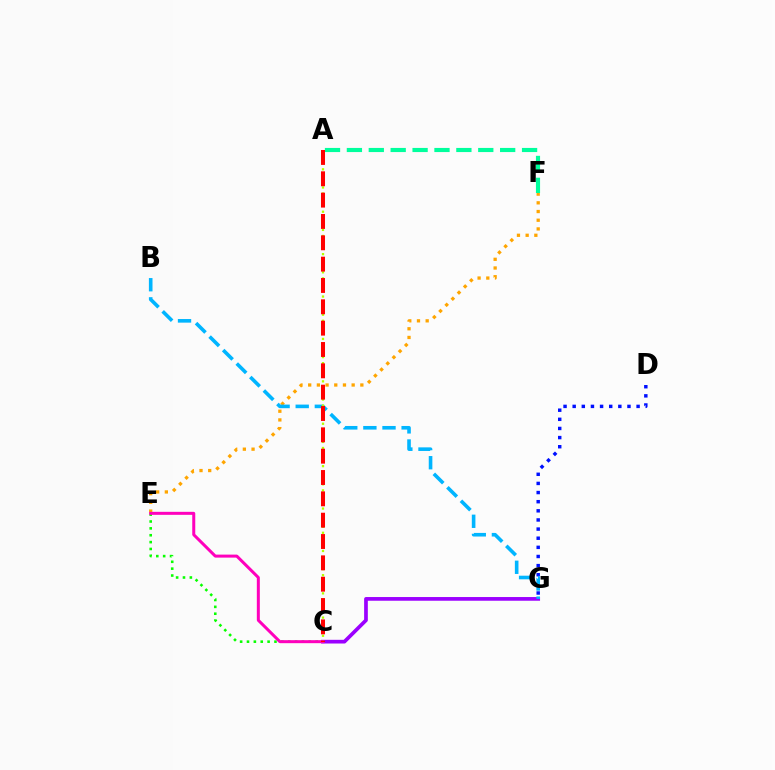{('C', 'E'): [{'color': '#08ff00', 'line_style': 'dotted', 'thickness': 1.87}, {'color': '#ff00bd', 'line_style': 'solid', 'thickness': 2.17}], ('E', 'F'): [{'color': '#ffa500', 'line_style': 'dotted', 'thickness': 2.36}], ('C', 'G'): [{'color': '#9b00ff', 'line_style': 'solid', 'thickness': 2.66}], ('A', 'F'): [{'color': '#00ff9d', 'line_style': 'dashed', 'thickness': 2.97}], ('D', 'G'): [{'color': '#0010ff', 'line_style': 'dotted', 'thickness': 2.48}], ('B', 'G'): [{'color': '#00b5ff', 'line_style': 'dashed', 'thickness': 2.6}], ('A', 'C'): [{'color': '#b3ff00', 'line_style': 'dotted', 'thickness': 1.65}, {'color': '#ff0000', 'line_style': 'dashed', 'thickness': 2.9}]}